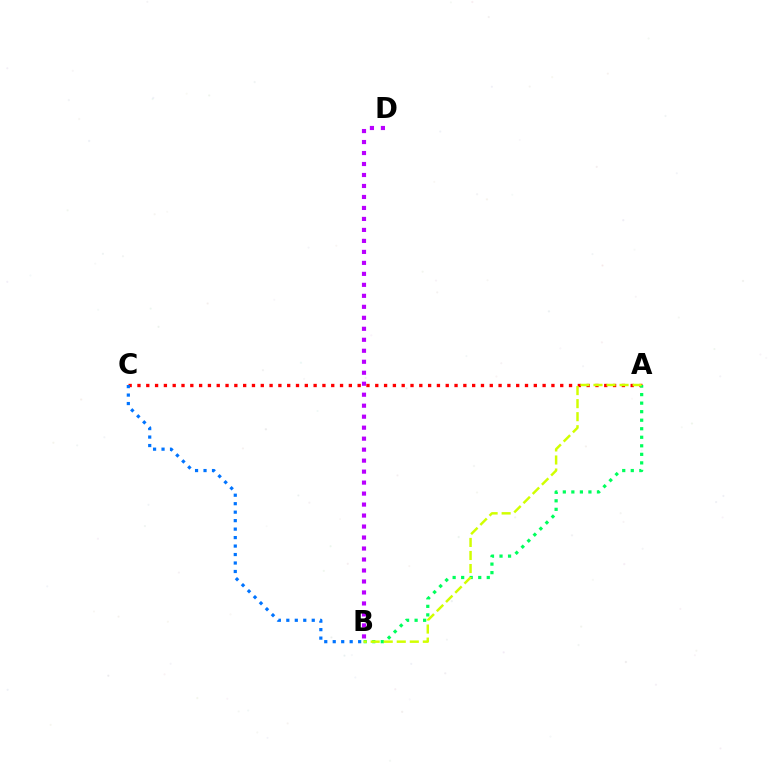{('A', 'C'): [{'color': '#ff0000', 'line_style': 'dotted', 'thickness': 2.39}], ('B', 'D'): [{'color': '#b900ff', 'line_style': 'dotted', 'thickness': 2.98}], ('A', 'B'): [{'color': '#00ff5c', 'line_style': 'dotted', 'thickness': 2.32}, {'color': '#d1ff00', 'line_style': 'dashed', 'thickness': 1.77}], ('B', 'C'): [{'color': '#0074ff', 'line_style': 'dotted', 'thickness': 2.3}]}